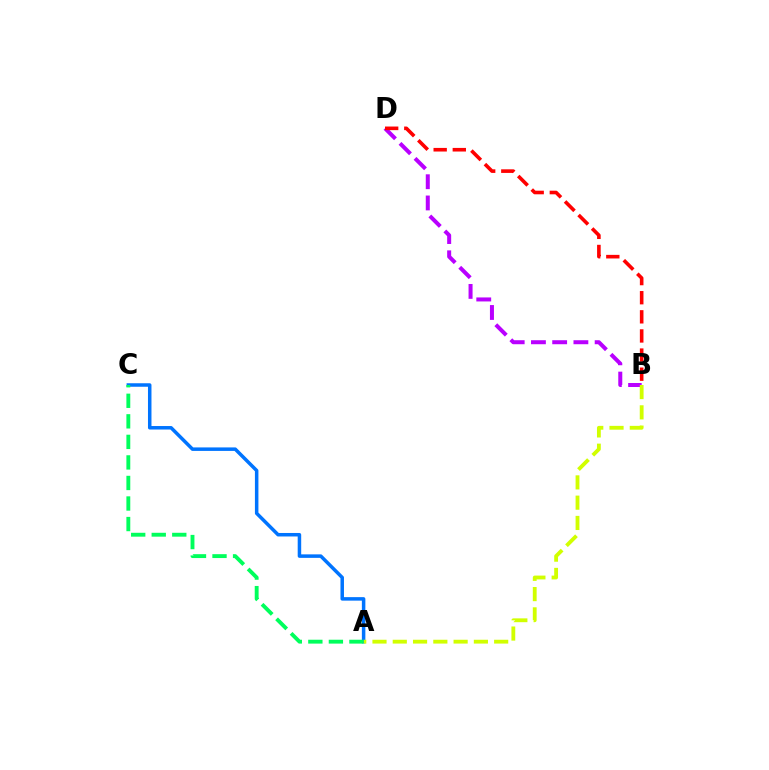{('B', 'D'): [{'color': '#b900ff', 'line_style': 'dashed', 'thickness': 2.88}, {'color': '#ff0000', 'line_style': 'dashed', 'thickness': 2.6}], ('A', 'C'): [{'color': '#0074ff', 'line_style': 'solid', 'thickness': 2.52}, {'color': '#00ff5c', 'line_style': 'dashed', 'thickness': 2.79}], ('A', 'B'): [{'color': '#d1ff00', 'line_style': 'dashed', 'thickness': 2.75}]}